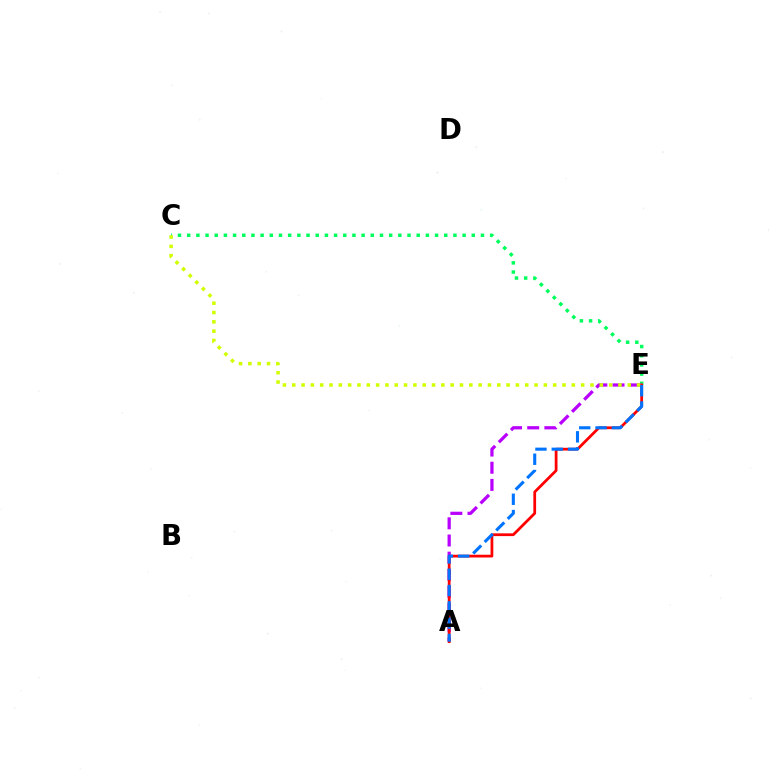{('C', 'E'): [{'color': '#00ff5c', 'line_style': 'dotted', 'thickness': 2.49}, {'color': '#d1ff00', 'line_style': 'dotted', 'thickness': 2.53}], ('A', 'E'): [{'color': '#b900ff', 'line_style': 'dashed', 'thickness': 2.33}, {'color': '#ff0000', 'line_style': 'solid', 'thickness': 1.99}, {'color': '#0074ff', 'line_style': 'dashed', 'thickness': 2.21}]}